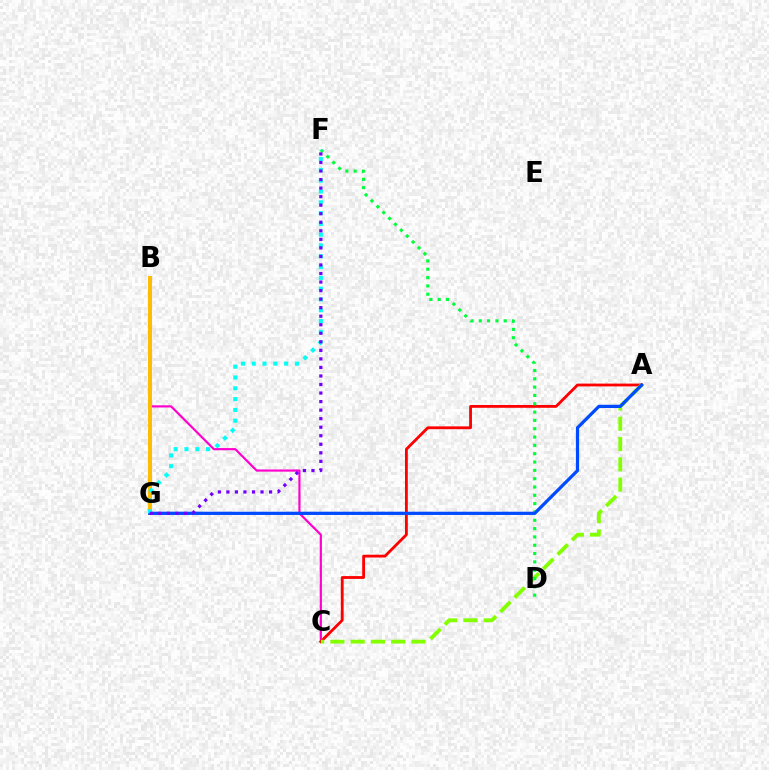{('B', 'C'): [{'color': '#ff00cf', 'line_style': 'solid', 'thickness': 1.57}], ('B', 'G'): [{'color': '#ffbd00', 'line_style': 'solid', 'thickness': 2.86}], ('A', 'C'): [{'color': '#ff0000', 'line_style': 'solid', 'thickness': 2.02}, {'color': '#84ff00', 'line_style': 'dashed', 'thickness': 2.75}], ('D', 'F'): [{'color': '#00ff39', 'line_style': 'dotted', 'thickness': 2.26}], ('A', 'G'): [{'color': '#004bff', 'line_style': 'solid', 'thickness': 2.32}], ('F', 'G'): [{'color': '#00fff6', 'line_style': 'dotted', 'thickness': 2.93}, {'color': '#7200ff', 'line_style': 'dotted', 'thickness': 2.32}]}